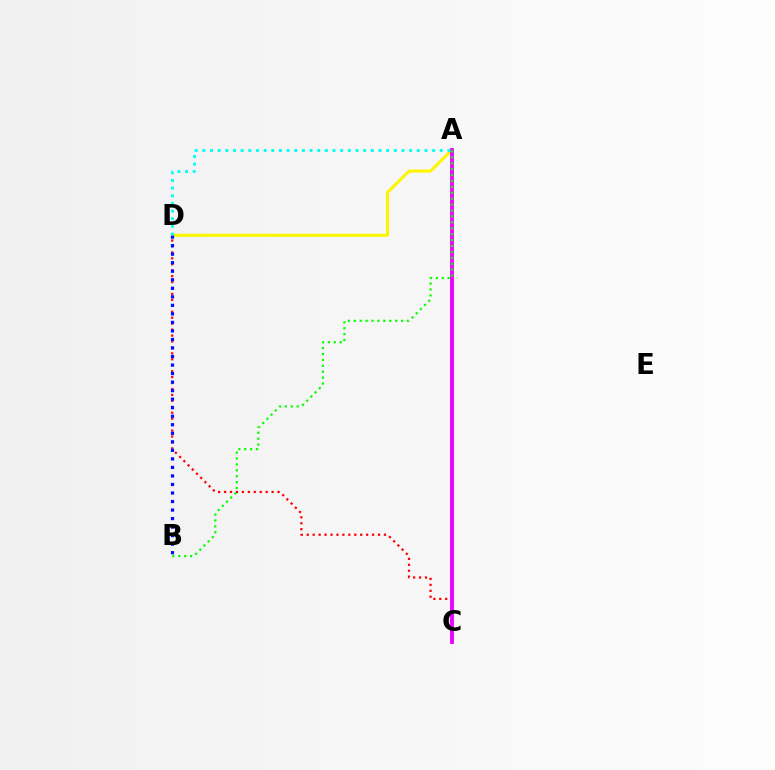{('A', 'D'): [{'color': '#fcf500', 'line_style': 'solid', 'thickness': 2.21}, {'color': '#00fff6', 'line_style': 'dotted', 'thickness': 2.08}], ('C', 'D'): [{'color': '#ff0000', 'line_style': 'dotted', 'thickness': 1.61}], ('B', 'D'): [{'color': '#0010ff', 'line_style': 'dotted', 'thickness': 2.32}], ('A', 'C'): [{'color': '#ee00ff', 'line_style': 'solid', 'thickness': 2.77}], ('A', 'B'): [{'color': '#08ff00', 'line_style': 'dotted', 'thickness': 1.61}]}